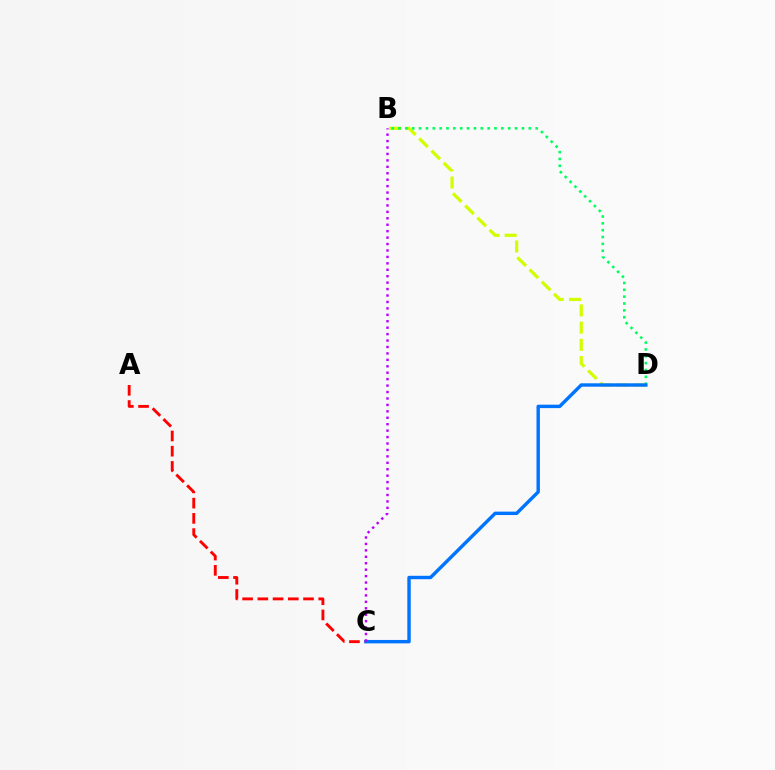{('B', 'D'): [{'color': '#d1ff00', 'line_style': 'dashed', 'thickness': 2.34}, {'color': '#00ff5c', 'line_style': 'dotted', 'thickness': 1.86}], ('A', 'C'): [{'color': '#ff0000', 'line_style': 'dashed', 'thickness': 2.07}], ('C', 'D'): [{'color': '#0074ff', 'line_style': 'solid', 'thickness': 2.46}], ('B', 'C'): [{'color': '#b900ff', 'line_style': 'dotted', 'thickness': 1.75}]}